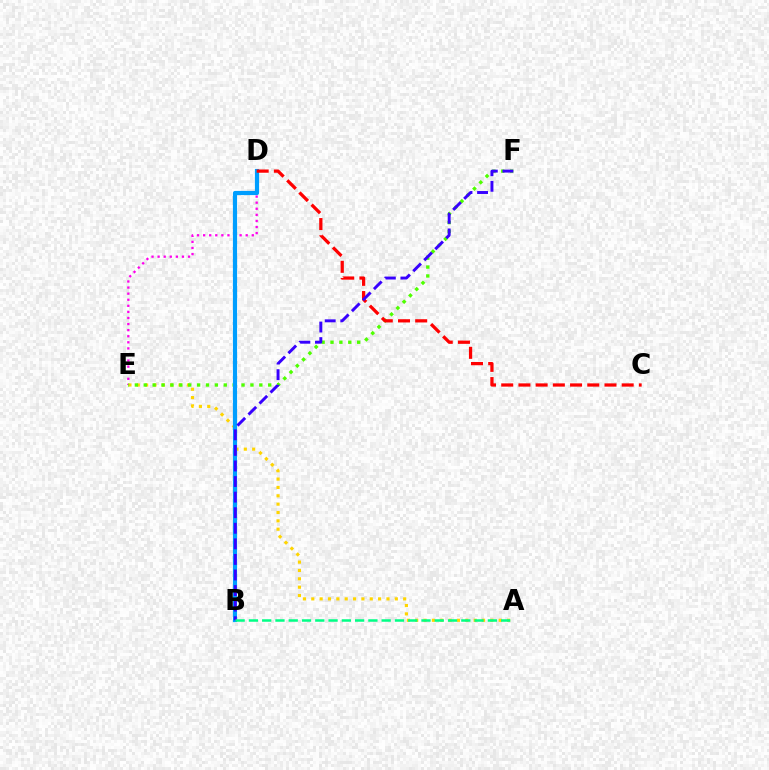{('D', 'E'): [{'color': '#ff00ed', 'line_style': 'dotted', 'thickness': 1.65}], ('A', 'E'): [{'color': '#ffd500', 'line_style': 'dotted', 'thickness': 2.27}], ('E', 'F'): [{'color': '#4fff00', 'line_style': 'dotted', 'thickness': 2.42}], ('B', 'D'): [{'color': '#009eff', 'line_style': 'solid', 'thickness': 3.0}], ('C', 'D'): [{'color': '#ff0000', 'line_style': 'dashed', 'thickness': 2.34}], ('B', 'F'): [{'color': '#3700ff', 'line_style': 'dashed', 'thickness': 2.12}], ('A', 'B'): [{'color': '#00ff86', 'line_style': 'dashed', 'thickness': 1.8}]}